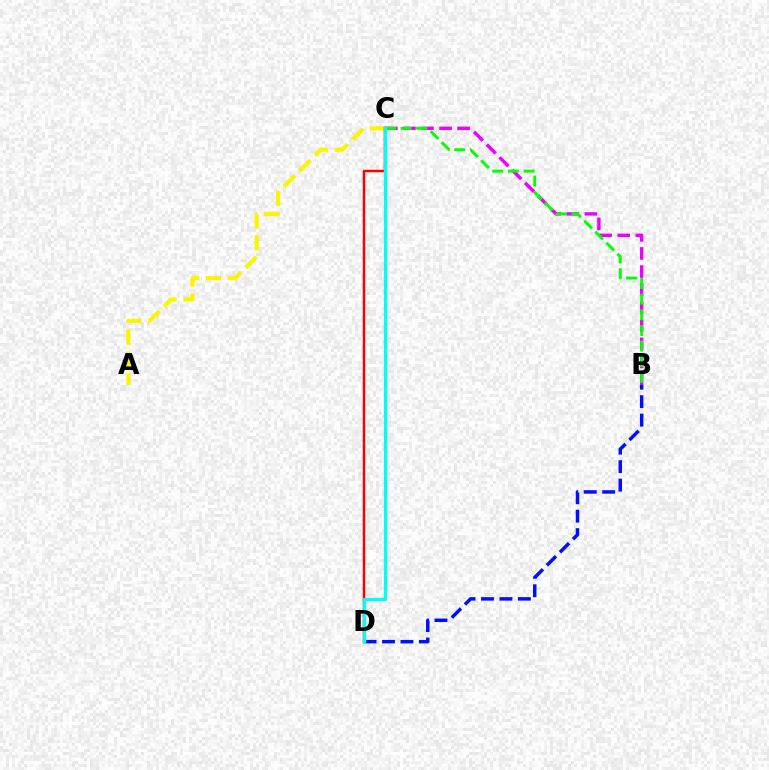{('B', 'C'): [{'color': '#ee00ff', 'line_style': 'dashed', 'thickness': 2.46}, {'color': '#08ff00', 'line_style': 'dashed', 'thickness': 2.12}], ('B', 'D'): [{'color': '#0010ff', 'line_style': 'dashed', 'thickness': 2.51}], ('A', 'C'): [{'color': '#fcf500', 'line_style': 'dashed', 'thickness': 2.98}], ('C', 'D'): [{'color': '#ff0000', 'line_style': 'solid', 'thickness': 1.78}, {'color': '#00fff6', 'line_style': 'solid', 'thickness': 2.35}]}